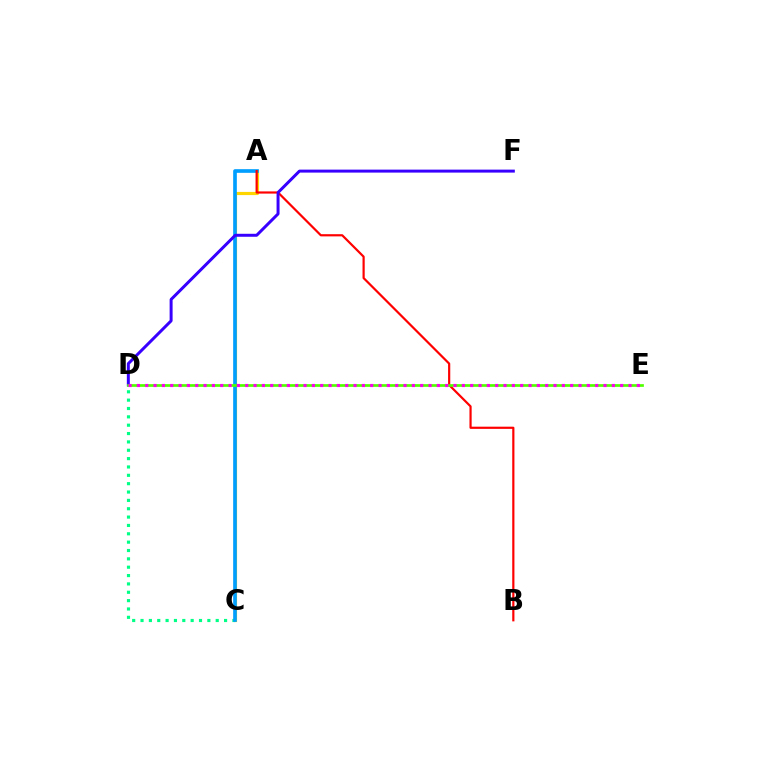{('A', 'C'): [{'color': '#ffd500', 'line_style': 'solid', 'thickness': 2.27}, {'color': '#009eff', 'line_style': 'solid', 'thickness': 2.64}], ('C', 'D'): [{'color': '#00ff86', 'line_style': 'dotted', 'thickness': 2.27}], ('A', 'B'): [{'color': '#ff0000', 'line_style': 'solid', 'thickness': 1.58}], ('D', 'F'): [{'color': '#3700ff', 'line_style': 'solid', 'thickness': 2.14}], ('D', 'E'): [{'color': '#4fff00', 'line_style': 'solid', 'thickness': 1.94}, {'color': '#ff00ed', 'line_style': 'dotted', 'thickness': 2.26}]}